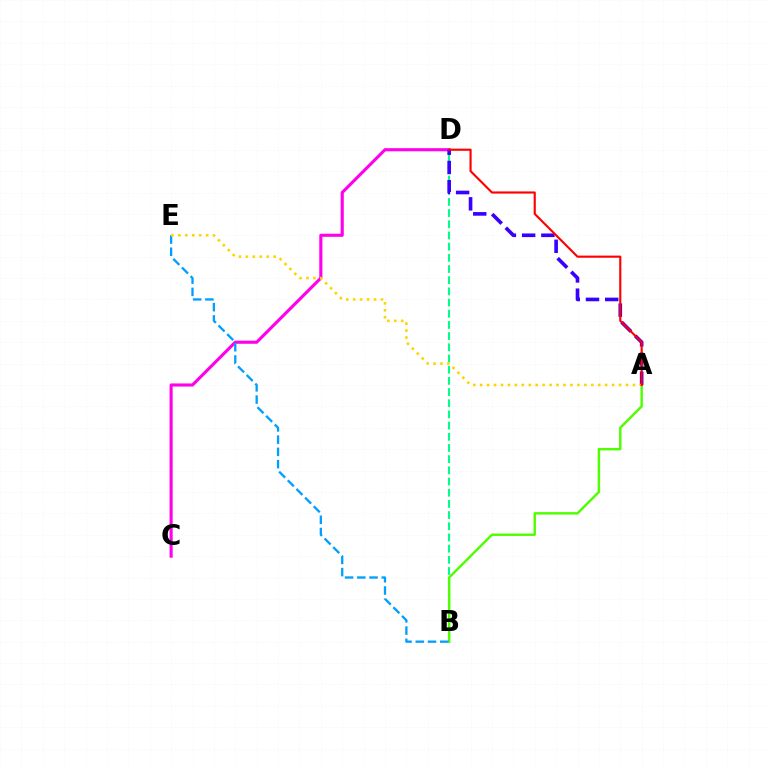{('C', 'D'): [{'color': '#ff00ed', 'line_style': 'solid', 'thickness': 2.24}], ('B', 'D'): [{'color': '#00ff86', 'line_style': 'dashed', 'thickness': 1.52}], ('A', 'B'): [{'color': '#4fff00', 'line_style': 'solid', 'thickness': 1.76}], ('B', 'E'): [{'color': '#009eff', 'line_style': 'dashed', 'thickness': 1.66}], ('A', 'D'): [{'color': '#3700ff', 'line_style': 'dashed', 'thickness': 2.61}, {'color': '#ff0000', 'line_style': 'solid', 'thickness': 1.54}], ('A', 'E'): [{'color': '#ffd500', 'line_style': 'dotted', 'thickness': 1.89}]}